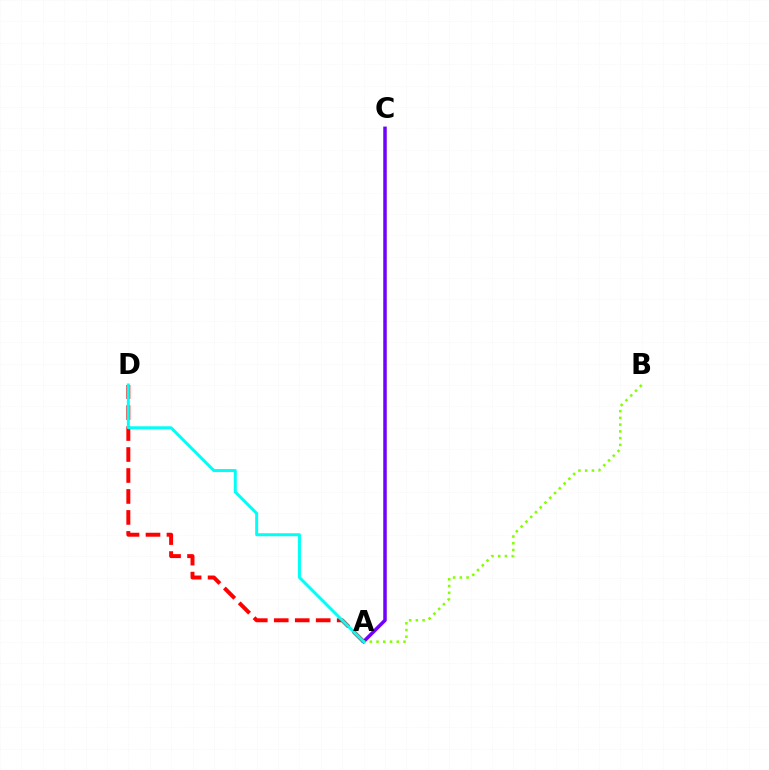{('A', 'D'): [{'color': '#ff0000', 'line_style': 'dashed', 'thickness': 2.85}, {'color': '#00fff6', 'line_style': 'solid', 'thickness': 2.15}], ('A', 'C'): [{'color': '#7200ff', 'line_style': 'solid', 'thickness': 2.52}], ('A', 'B'): [{'color': '#84ff00', 'line_style': 'dotted', 'thickness': 1.83}]}